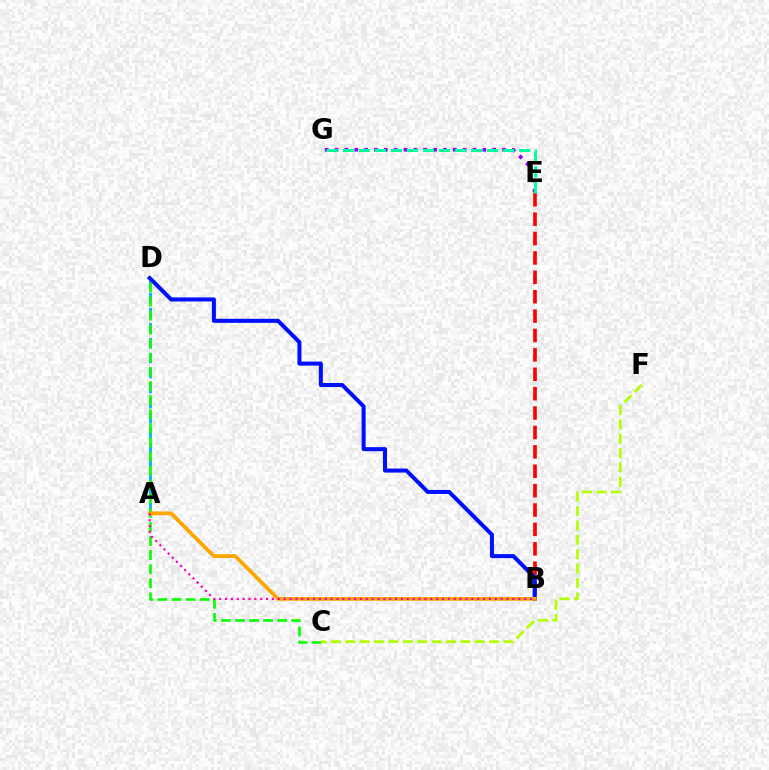{('E', 'G'): [{'color': '#9b00ff', 'line_style': 'dotted', 'thickness': 2.68}, {'color': '#00ff9d', 'line_style': 'dashed', 'thickness': 2.18}], ('B', 'E'): [{'color': '#ff0000', 'line_style': 'dashed', 'thickness': 2.63}], ('A', 'D'): [{'color': '#00b5ff', 'line_style': 'dashed', 'thickness': 2.04}], ('B', 'D'): [{'color': '#0010ff', 'line_style': 'solid', 'thickness': 2.91}], ('C', 'D'): [{'color': '#08ff00', 'line_style': 'dashed', 'thickness': 1.91}], ('A', 'B'): [{'color': '#ffa500', 'line_style': 'solid', 'thickness': 2.72}, {'color': '#ff00bd', 'line_style': 'dotted', 'thickness': 1.59}], ('C', 'F'): [{'color': '#b3ff00', 'line_style': 'dashed', 'thickness': 1.95}]}